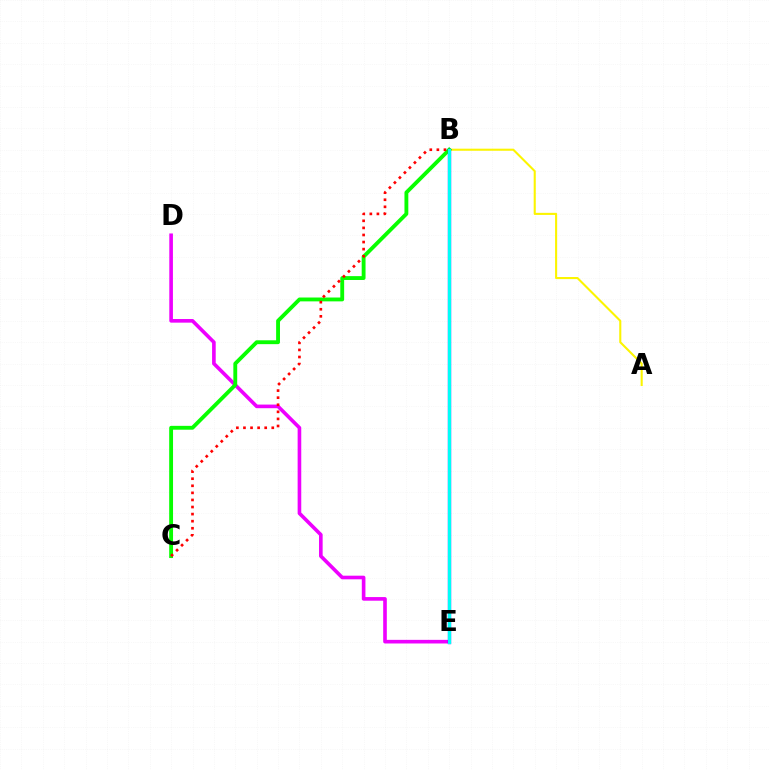{('D', 'E'): [{'color': '#ee00ff', 'line_style': 'solid', 'thickness': 2.61}], ('A', 'B'): [{'color': '#fcf500', 'line_style': 'solid', 'thickness': 1.5}], ('B', 'C'): [{'color': '#08ff00', 'line_style': 'solid', 'thickness': 2.78}, {'color': '#ff0000', 'line_style': 'dotted', 'thickness': 1.92}], ('B', 'E'): [{'color': '#0010ff', 'line_style': 'solid', 'thickness': 2.39}, {'color': '#00fff6', 'line_style': 'solid', 'thickness': 2.21}]}